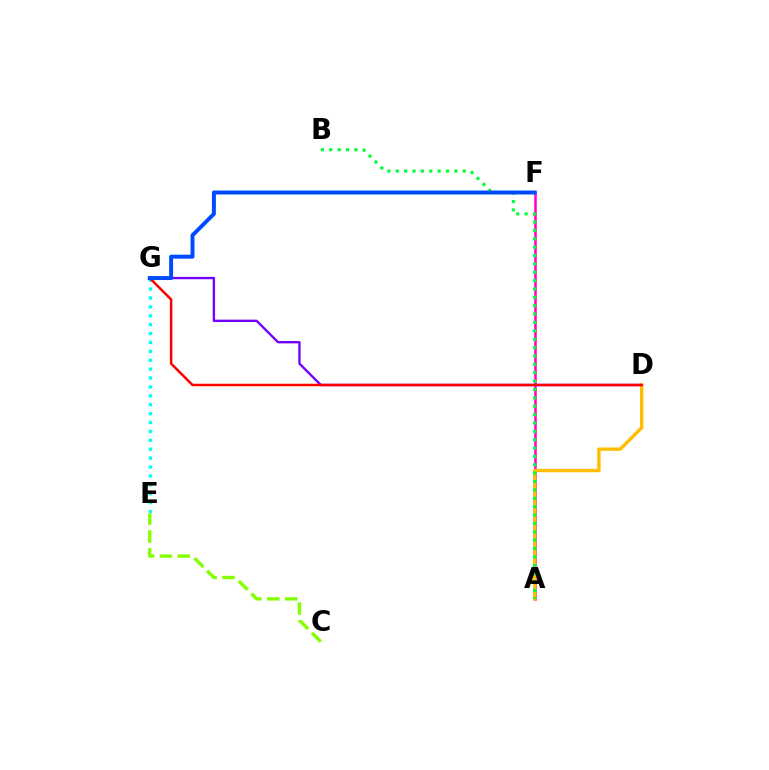{('C', 'E'): [{'color': '#84ff00', 'line_style': 'dashed', 'thickness': 2.43}], ('E', 'G'): [{'color': '#00fff6', 'line_style': 'dotted', 'thickness': 2.42}], ('A', 'F'): [{'color': '#ff00cf', 'line_style': 'solid', 'thickness': 1.8}], ('D', 'G'): [{'color': '#7200ff', 'line_style': 'solid', 'thickness': 1.69}, {'color': '#ff0000', 'line_style': 'solid', 'thickness': 1.81}], ('A', 'D'): [{'color': '#ffbd00', 'line_style': 'solid', 'thickness': 2.44}], ('A', 'B'): [{'color': '#00ff39', 'line_style': 'dotted', 'thickness': 2.27}], ('F', 'G'): [{'color': '#004bff', 'line_style': 'solid', 'thickness': 2.85}]}